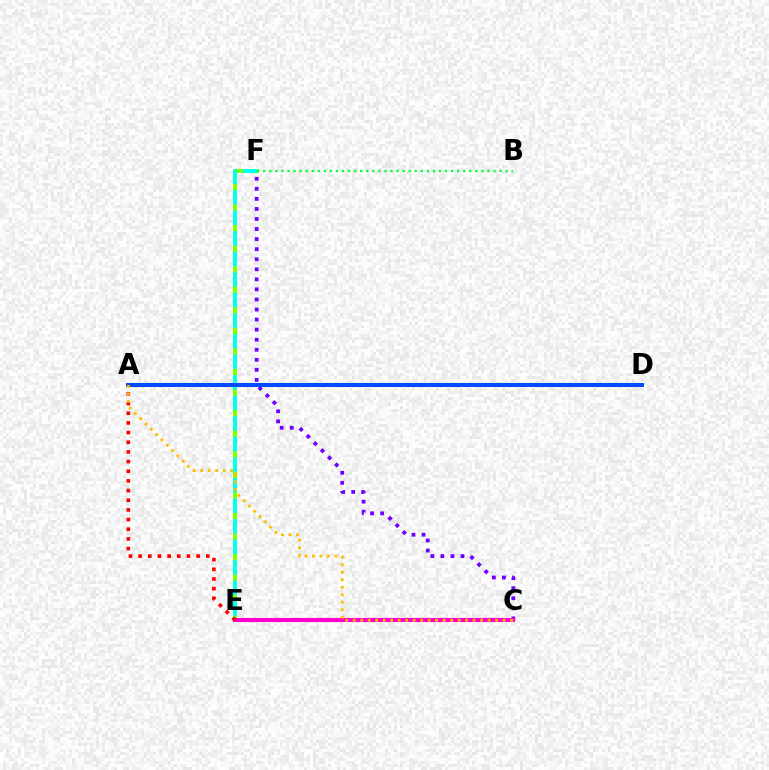{('E', 'F'): [{'color': '#84ff00', 'line_style': 'solid', 'thickness': 2.91}, {'color': '#00fff6', 'line_style': 'dashed', 'thickness': 2.79}], ('C', 'F'): [{'color': '#7200ff', 'line_style': 'dotted', 'thickness': 2.73}], ('B', 'F'): [{'color': '#00ff39', 'line_style': 'dotted', 'thickness': 1.65}], ('C', 'E'): [{'color': '#ff00cf', 'line_style': 'solid', 'thickness': 2.96}], ('A', 'D'): [{'color': '#004bff', 'line_style': 'solid', 'thickness': 2.87}], ('A', 'E'): [{'color': '#ff0000', 'line_style': 'dotted', 'thickness': 2.63}], ('A', 'C'): [{'color': '#ffbd00', 'line_style': 'dotted', 'thickness': 2.04}]}